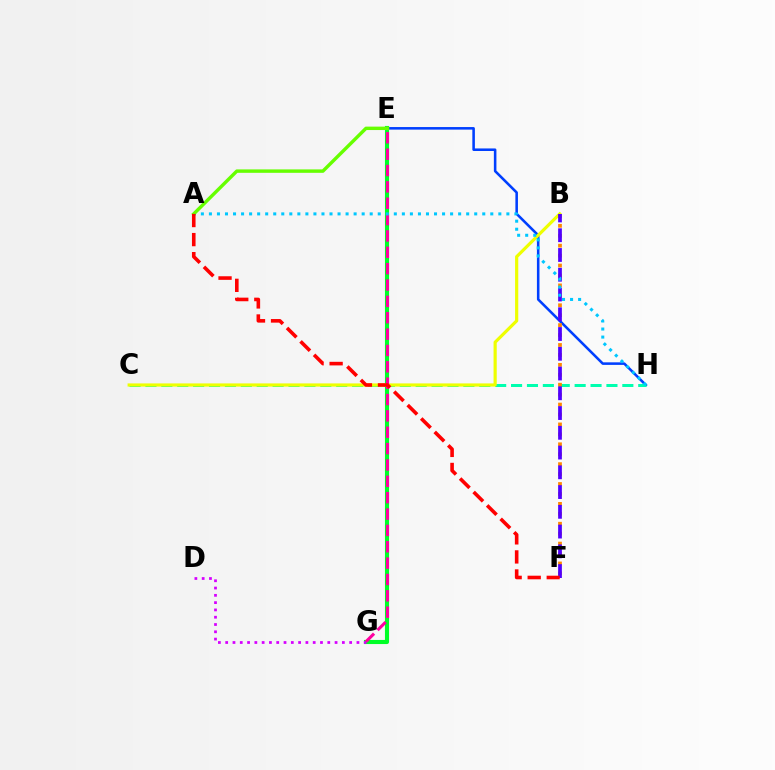{('E', 'H'): [{'color': '#003fff', 'line_style': 'solid', 'thickness': 1.84}], ('E', 'G'): [{'color': '#00ff27', 'line_style': 'solid', 'thickness': 2.95}, {'color': '#ff00a0', 'line_style': 'dashed', 'thickness': 2.22}], ('C', 'H'): [{'color': '#00ffaf', 'line_style': 'dashed', 'thickness': 2.16}], ('B', 'C'): [{'color': '#eeff00', 'line_style': 'solid', 'thickness': 2.29}], ('D', 'G'): [{'color': '#d600ff', 'line_style': 'dotted', 'thickness': 1.98}], ('B', 'F'): [{'color': '#ff8800', 'line_style': 'dotted', 'thickness': 2.7}, {'color': '#4f00ff', 'line_style': 'dashed', 'thickness': 2.68}], ('A', 'H'): [{'color': '#00c7ff', 'line_style': 'dotted', 'thickness': 2.18}], ('A', 'E'): [{'color': '#66ff00', 'line_style': 'solid', 'thickness': 2.46}], ('A', 'F'): [{'color': '#ff0000', 'line_style': 'dashed', 'thickness': 2.59}]}